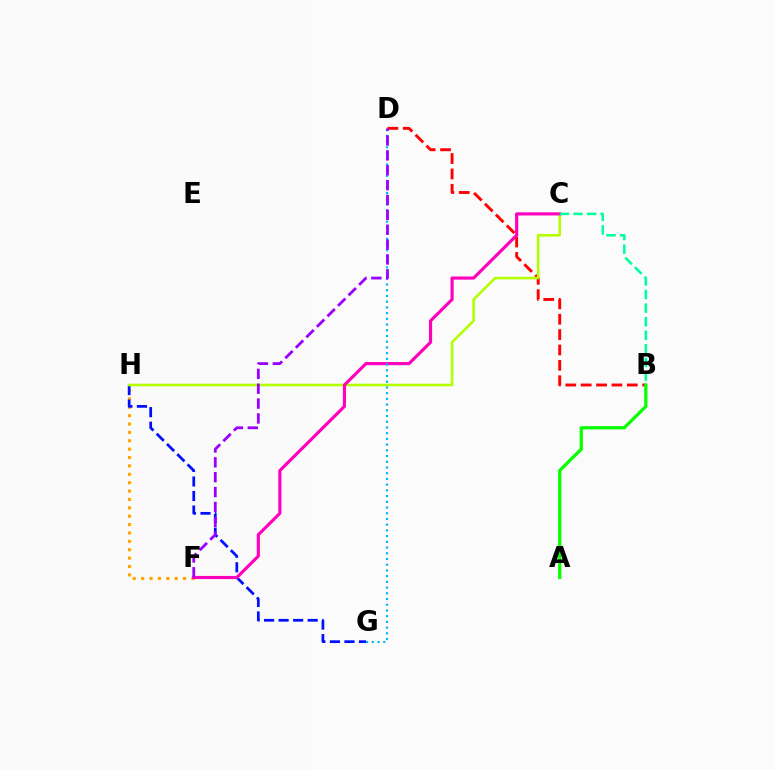{('B', 'D'): [{'color': '#ff0000', 'line_style': 'dashed', 'thickness': 2.09}], ('F', 'H'): [{'color': '#ffa500', 'line_style': 'dotted', 'thickness': 2.28}], ('G', 'H'): [{'color': '#0010ff', 'line_style': 'dashed', 'thickness': 1.97}], ('C', 'H'): [{'color': '#b3ff00', 'line_style': 'solid', 'thickness': 1.86}], ('C', 'F'): [{'color': '#ff00bd', 'line_style': 'solid', 'thickness': 2.27}], ('A', 'B'): [{'color': '#08ff00', 'line_style': 'solid', 'thickness': 2.32}], ('D', 'G'): [{'color': '#00b5ff', 'line_style': 'dotted', 'thickness': 1.55}], ('D', 'F'): [{'color': '#9b00ff', 'line_style': 'dashed', 'thickness': 2.02}], ('B', 'C'): [{'color': '#00ff9d', 'line_style': 'dashed', 'thickness': 1.85}]}